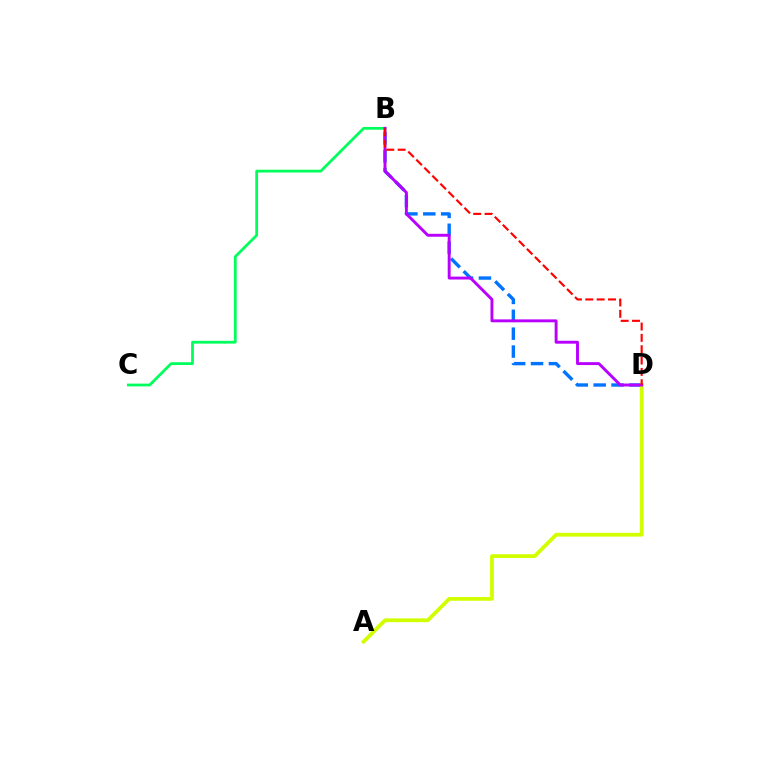{('B', 'D'): [{'color': '#0074ff', 'line_style': 'dashed', 'thickness': 2.43}, {'color': '#b900ff', 'line_style': 'solid', 'thickness': 2.1}, {'color': '#ff0000', 'line_style': 'dashed', 'thickness': 1.54}], ('A', 'D'): [{'color': '#d1ff00', 'line_style': 'solid', 'thickness': 2.72}], ('B', 'C'): [{'color': '#00ff5c', 'line_style': 'solid', 'thickness': 2.0}]}